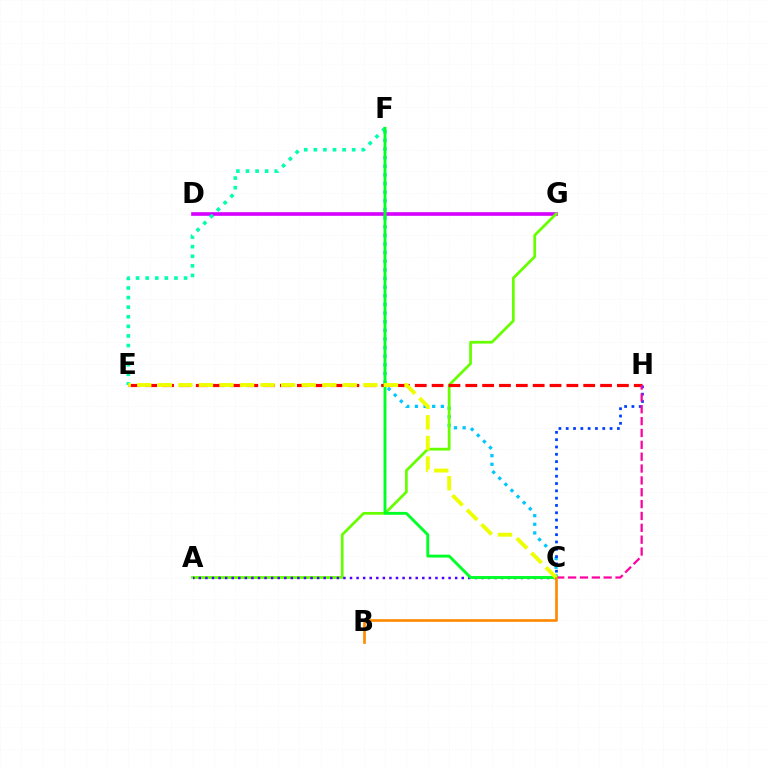{('C', 'F'): [{'color': '#00c7ff', 'line_style': 'dotted', 'thickness': 2.35}, {'color': '#00ff27', 'line_style': 'solid', 'thickness': 2.08}], ('D', 'G'): [{'color': '#d600ff', 'line_style': 'solid', 'thickness': 2.62}], ('A', 'G'): [{'color': '#66ff00', 'line_style': 'solid', 'thickness': 1.98}], ('C', 'H'): [{'color': '#003fff', 'line_style': 'dotted', 'thickness': 1.99}, {'color': '#ff00a0', 'line_style': 'dashed', 'thickness': 1.61}], ('E', 'H'): [{'color': '#ff0000', 'line_style': 'dashed', 'thickness': 2.29}], ('E', 'F'): [{'color': '#00ffaf', 'line_style': 'dotted', 'thickness': 2.61}], ('A', 'C'): [{'color': '#4f00ff', 'line_style': 'dotted', 'thickness': 1.79}], ('C', 'E'): [{'color': '#eeff00', 'line_style': 'dashed', 'thickness': 2.79}], ('B', 'C'): [{'color': '#ff8800', 'line_style': 'solid', 'thickness': 1.9}]}